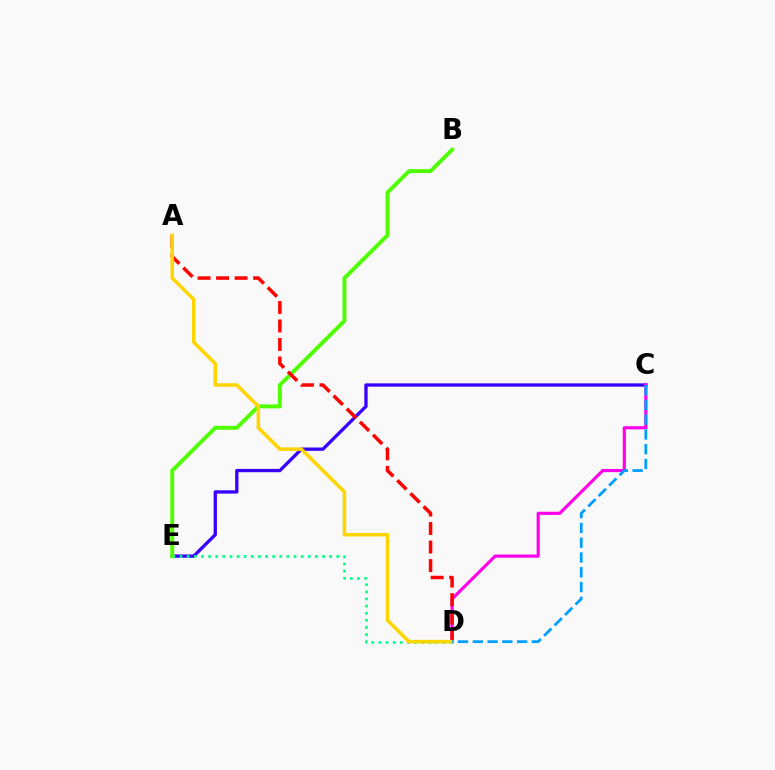{('C', 'E'): [{'color': '#3700ff', 'line_style': 'solid', 'thickness': 2.39}], ('C', 'D'): [{'color': '#ff00ed', 'line_style': 'solid', 'thickness': 2.27}, {'color': '#009eff', 'line_style': 'dashed', 'thickness': 2.01}], ('D', 'E'): [{'color': '#00ff86', 'line_style': 'dotted', 'thickness': 1.94}], ('B', 'E'): [{'color': '#4fff00', 'line_style': 'solid', 'thickness': 2.82}], ('A', 'D'): [{'color': '#ff0000', 'line_style': 'dashed', 'thickness': 2.52}, {'color': '#ffd500', 'line_style': 'solid', 'thickness': 2.54}]}